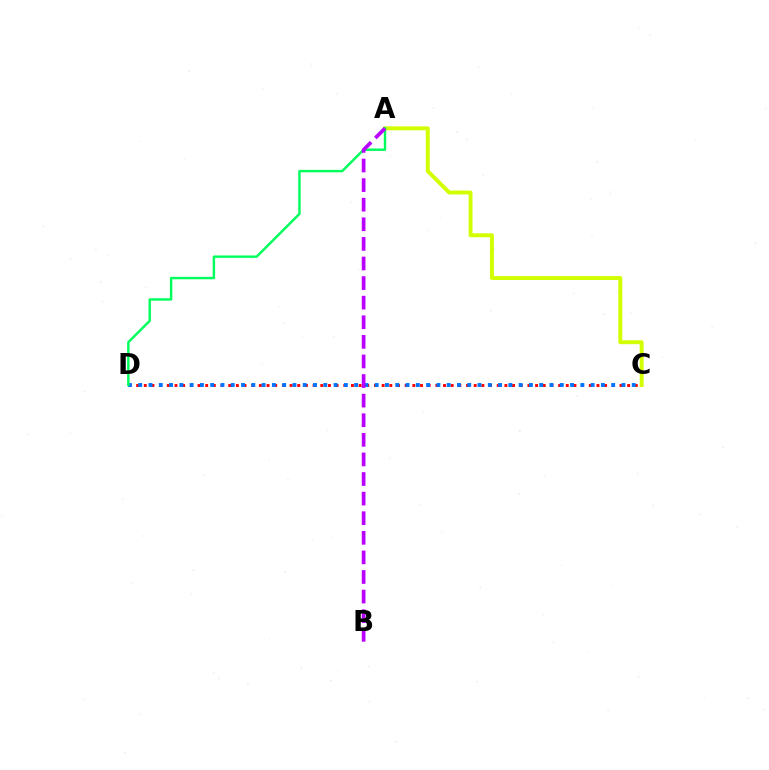{('C', 'D'): [{'color': '#ff0000', 'line_style': 'dotted', 'thickness': 2.08}, {'color': '#0074ff', 'line_style': 'dotted', 'thickness': 2.79}], ('A', 'C'): [{'color': '#d1ff00', 'line_style': 'solid', 'thickness': 2.82}], ('A', 'D'): [{'color': '#00ff5c', 'line_style': 'solid', 'thickness': 1.75}], ('A', 'B'): [{'color': '#b900ff', 'line_style': 'dashed', 'thickness': 2.66}]}